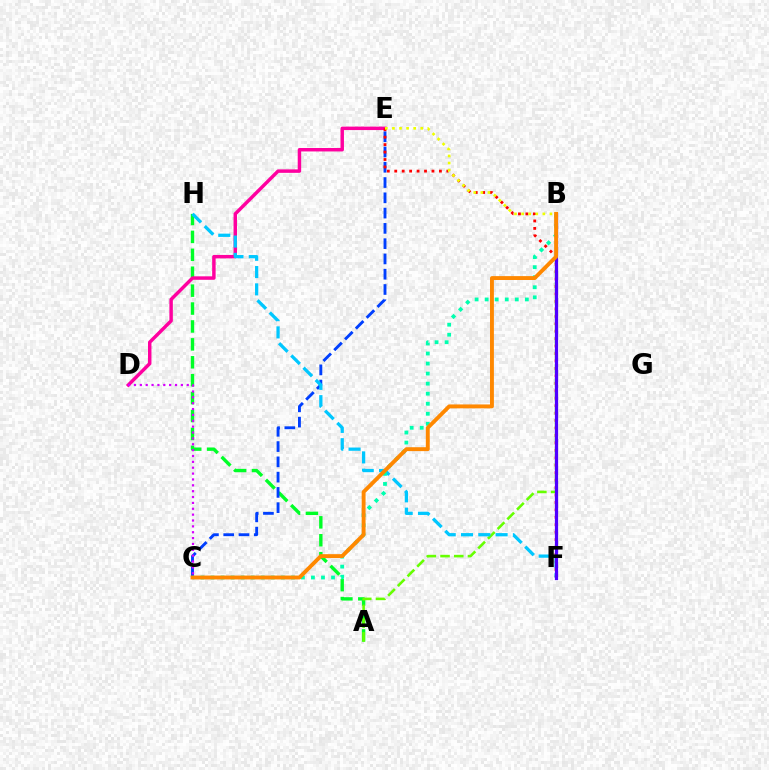{('A', 'H'): [{'color': '#00ff27', 'line_style': 'dashed', 'thickness': 2.43}], ('C', 'E'): [{'color': '#003fff', 'line_style': 'dashed', 'thickness': 2.08}], ('D', 'E'): [{'color': '#ff00a0', 'line_style': 'solid', 'thickness': 2.49}], ('E', 'F'): [{'color': '#ff0000', 'line_style': 'dotted', 'thickness': 2.02}], ('C', 'D'): [{'color': '#d600ff', 'line_style': 'dotted', 'thickness': 1.59}], ('A', 'B'): [{'color': '#66ff00', 'line_style': 'dashed', 'thickness': 1.86}], ('F', 'H'): [{'color': '#00c7ff', 'line_style': 'dashed', 'thickness': 2.35}], ('B', 'C'): [{'color': '#00ffaf', 'line_style': 'dotted', 'thickness': 2.73}, {'color': '#ff8800', 'line_style': 'solid', 'thickness': 2.8}], ('B', 'F'): [{'color': '#4f00ff', 'line_style': 'solid', 'thickness': 2.32}], ('B', 'E'): [{'color': '#eeff00', 'line_style': 'dotted', 'thickness': 1.93}]}